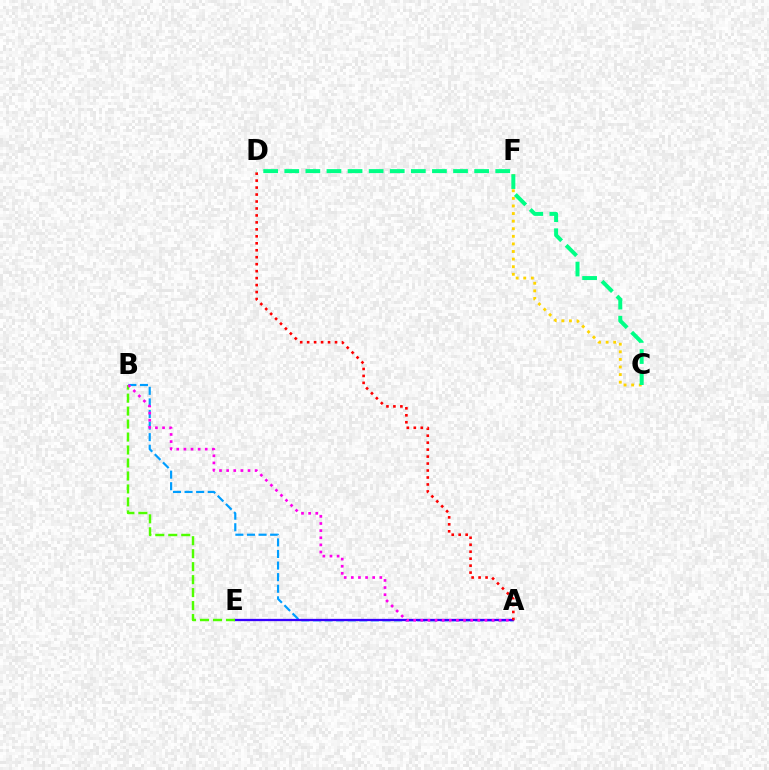{('A', 'B'): [{'color': '#009eff', 'line_style': 'dashed', 'thickness': 1.57}, {'color': '#ff00ed', 'line_style': 'dotted', 'thickness': 1.94}], ('C', 'F'): [{'color': '#ffd500', 'line_style': 'dotted', 'thickness': 2.06}], ('A', 'E'): [{'color': '#3700ff', 'line_style': 'solid', 'thickness': 1.65}], ('B', 'E'): [{'color': '#4fff00', 'line_style': 'dashed', 'thickness': 1.76}], ('A', 'D'): [{'color': '#ff0000', 'line_style': 'dotted', 'thickness': 1.89}], ('C', 'D'): [{'color': '#00ff86', 'line_style': 'dashed', 'thickness': 2.87}]}